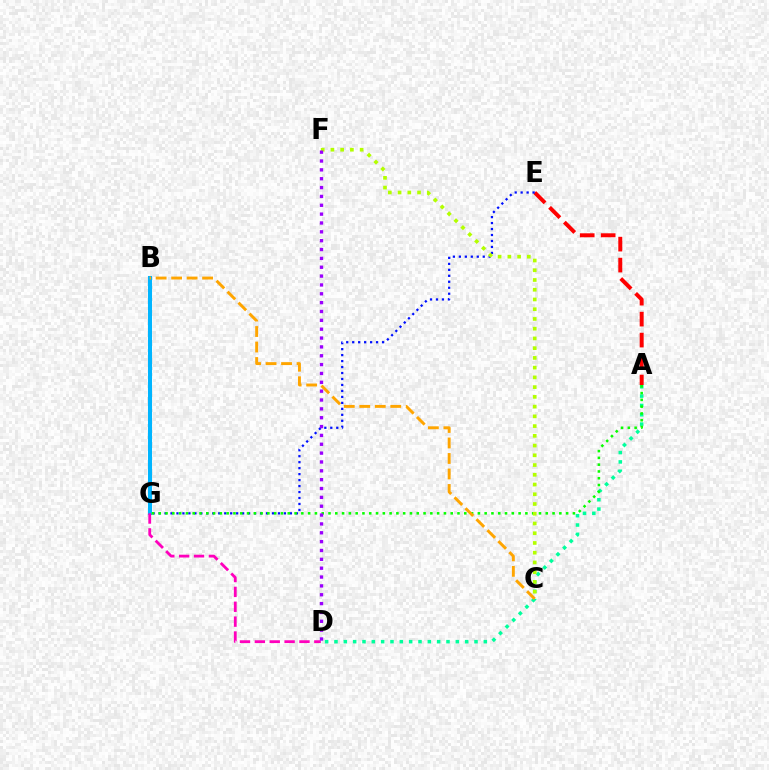{('B', 'G'): [{'color': '#00b5ff', 'line_style': 'solid', 'thickness': 2.92}], ('A', 'E'): [{'color': '#ff0000', 'line_style': 'dashed', 'thickness': 2.85}], ('E', 'G'): [{'color': '#0010ff', 'line_style': 'dotted', 'thickness': 1.62}], ('D', 'G'): [{'color': '#ff00bd', 'line_style': 'dashed', 'thickness': 2.02}], ('A', 'D'): [{'color': '#00ff9d', 'line_style': 'dotted', 'thickness': 2.54}], ('A', 'G'): [{'color': '#08ff00', 'line_style': 'dotted', 'thickness': 1.84}], ('C', 'F'): [{'color': '#b3ff00', 'line_style': 'dotted', 'thickness': 2.65}], ('B', 'C'): [{'color': '#ffa500', 'line_style': 'dashed', 'thickness': 2.1}], ('D', 'F'): [{'color': '#9b00ff', 'line_style': 'dotted', 'thickness': 2.4}]}